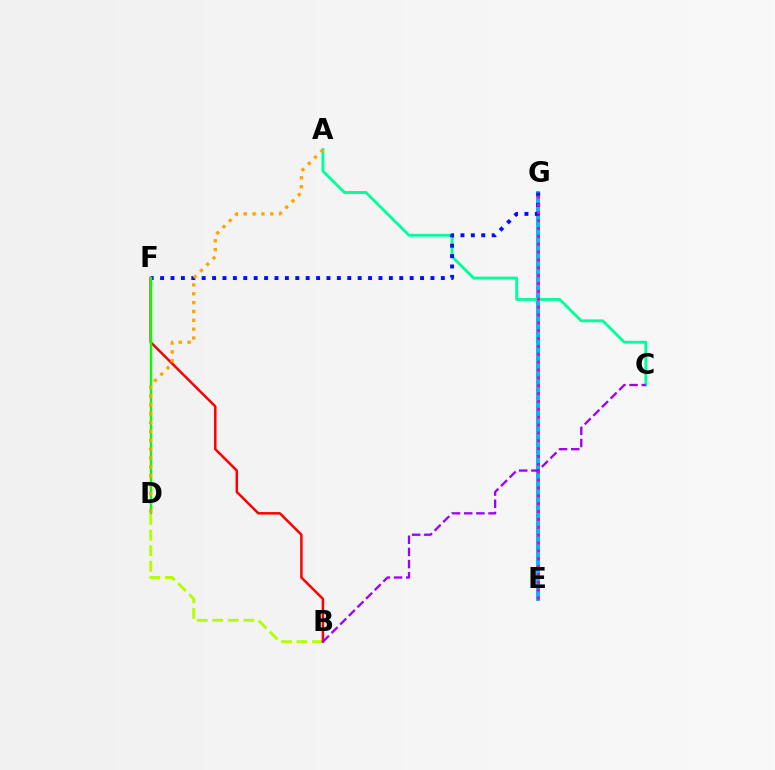{('B', 'D'): [{'color': '#b3ff00', 'line_style': 'dashed', 'thickness': 2.11}], ('E', 'G'): [{'color': '#00b5ff', 'line_style': 'solid', 'thickness': 2.84}, {'color': '#ff00bd', 'line_style': 'dotted', 'thickness': 2.14}], ('A', 'C'): [{'color': '#00ff9d', 'line_style': 'solid', 'thickness': 2.06}], ('B', 'F'): [{'color': '#ff0000', 'line_style': 'solid', 'thickness': 1.8}], ('F', 'G'): [{'color': '#0010ff', 'line_style': 'dotted', 'thickness': 2.83}], ('D', 'F'): [{'color': '#08ff00', 'line_style': 'solid', 'thickness': 1.72}], ('B', 'C'): [{'color': '#9b00ff', 'line_style': 'dashed', 'thickness': 1.65}], ('A', 'D'): [{'color': '#ffa500', 'line_style': 'dotted', 'thickness': 2.4}]}